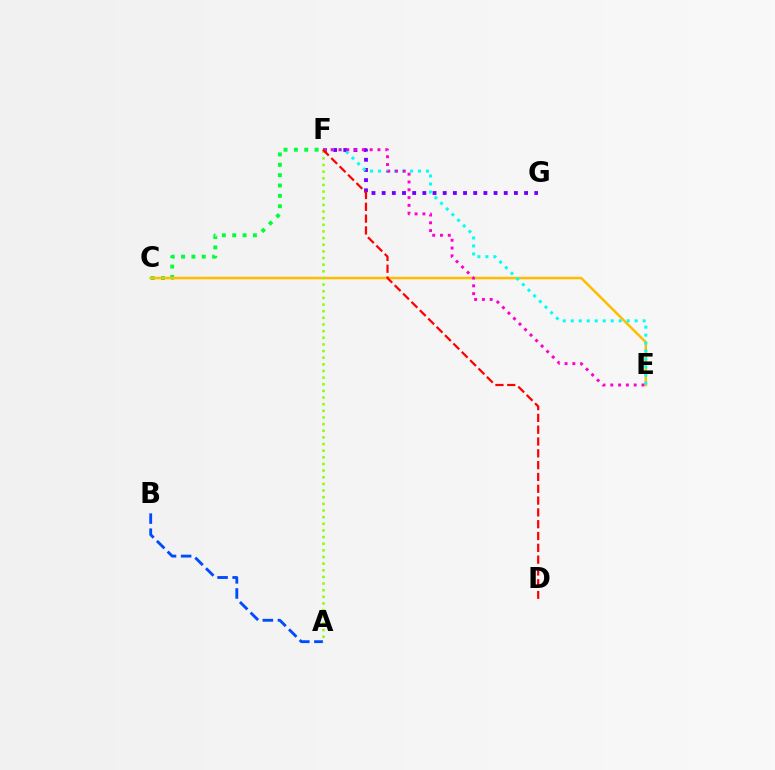{('F', 'G'): [{'color': '#7200ff', 'line_style': 'dotted', 'thickness': 2.76}], ('A', 'B'): [{'color': '#004bff', 'line_style': 'dashed', 'thickness': 2.05}], ('C', 'F'): [{'color': '#00ff39', 'line_style': 'dotted', 'thickness': 2.81}], ('C', 'E'): [{'color': '#ffbd00', 'line_style': 'solid', 'thickness': 1.81}], ('E', 'F'): [{'color': '#00fff6', 'line_style': 'dotted', 'thickness': 2.17}, {'color': '#ff00cf', 'line_style': 'dotted', 'thickness': 2.12}], ('A', 'F'): [{'color': '#84ff00', 'line_style': 'dotted', 'thickness': 1.8}], ('D', 'F'): [{'color': '#ff0000', 'line_style': 'dashed', 'thickness': 1.6}]}